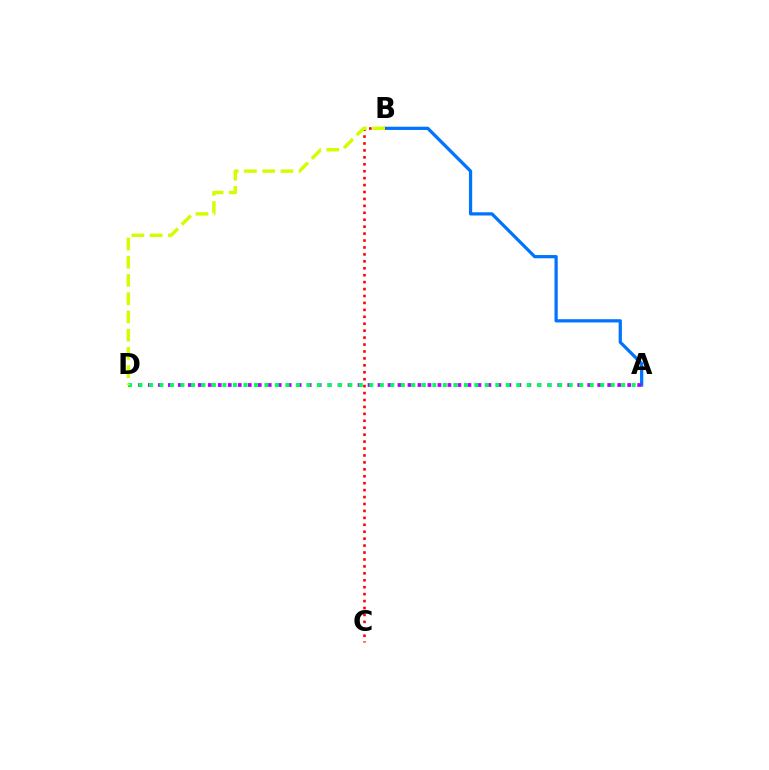{('A', 'B'): [{'color': '#0074ff', 'line_style': 'solid', 'thickness': 2.33}], ('A', 'D'): [{'color': '#b900ff', 'line_style': 'dotted', 'thickness': 2.71}, {'color': '#00ff5c', 'line_style': 'dotted', 'thickness': 2.85}], ('B', 'C'): [{'color': '#ff0000', 'line_style': 'dotted', 'thickness': 1.88}], ('B', 'D'): [{'color': '#d1ff00', 'line_style': 'dashed', 'thickness': 2.48}]}